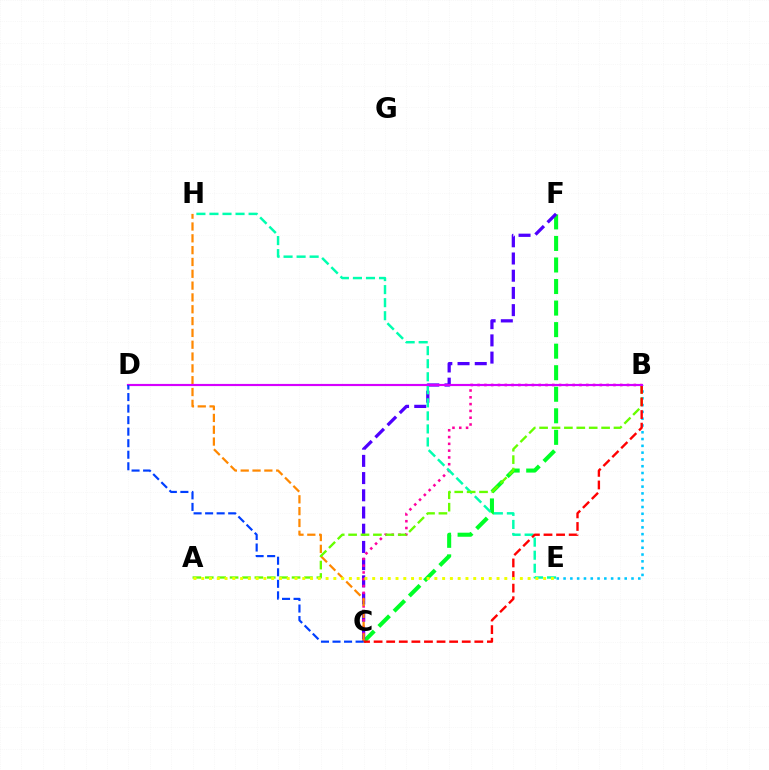{('C', 'F'): [{'color': '#00ff27', 'line_style': 'dashed', 'thickness': 2.93}, {'color': '#4f00ff', 'line_style': 'dashed', 'thickness': 2.34}], ('B', 'C'): [{'color': '#ff00a0', 'line_style': 'dotted', 'thickness': 1.85}, {'color': '#ff0000', 'line_style': 'dashed', 'thickness': 1.71}], ('B', 'E'): [{'color': '#00c7ff', 'line_style': 'dotted', 'thickness': 1.85}], ('E', 'H'): [{'color': '#00ffaf', 'line_style': 'dashed', 'thickness': 1.77}], ('C', 'H'): [{'color': '#ff8800', 'line_style': 'dashed', 'thickness': 1.61}], ('A', 'B'): [{'color': '#66ff00', 'line_style': 'dashed', 'thickness': 1.68}], ('B', 'D'): [{'color': '#d600ff', 'line_style': 'solid', 'thickness': 1.56}], ('A', 'E'): [{'color': '#eeff00', 'line_style': 'dotted', 'thickness': 2.11}], ('C', 'D'): [{'color': '#003fff', 'line_style': 'dashed', 'thickness': 1.57}]}